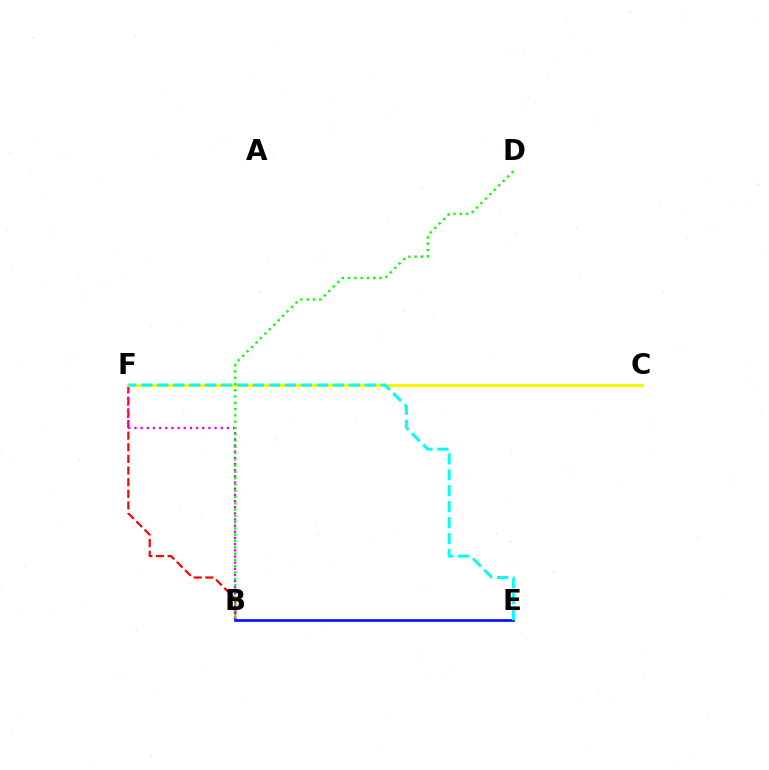{('B', 'F'): [{'color': '#ff0000', 'line_style': 'dashed', 'thickness': 1.58}, {'color': '#ee00ff', 'line_style': 'dotted', 'thickness': 1.67}], ('B', 'E'): [{'color': '#0010ff', 'line_style': 'solid', 'thickness': 1.93}], ('C', 'F'): [{'color': '#fcf500', 'line_style': 'solid', 'thickness': 2.28}], ('B', 'D'): [{'color': '#08ff00', 'line_style': 'dotted', 'thickness': 1.71}], ('E', 'F'): [{'color': '#00fff6', 'line_style': 'dashed', 'thickness': 2.17}]}